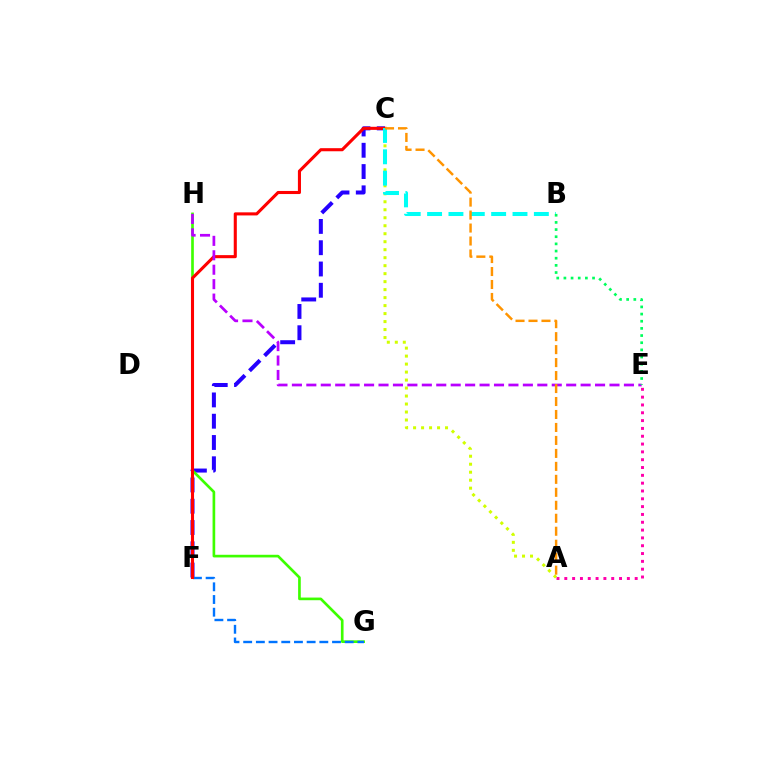{('C', 'F'): [{'color': '#2500ff', 'line_style': 'dashed', 'thickness': 2.89}, {'color': '#ff0000', 'line_style': 'solid', 'thickness': 2.22}], ('G', 'H'): [{'color': '#3dff00', 'line_style': 'solid', 'thickness': 1.92}], ('F', 'G'): [{'color': '#0074ff', 'line_style': 'dashed', 'thickness': 1.72}], ('A', 'E'): [{'color': '#ff00ac', 'line_style': 'dotted', 'thickness': 2.12}], ('A', 'C'): [{'color': '#d1ff00', 'line_style': 'dotted', 'thickness': 2.17}, {'color': '#ff9400', 'line_style': 'dashed', 'thickness': 1.76}], ('B', 'C'): [{'color': '#00fff6', 'line_style': 'dashed', 'thickness': 2.9}], ('E', 'H'): [{'color': '#b900ff', 'line_style': 'dashed', 'thickness': 1.96}], ('B', 'E'): [{'color': '#00ff5c', 'line_style': 'dotted', 'thickness': 1.95}]}